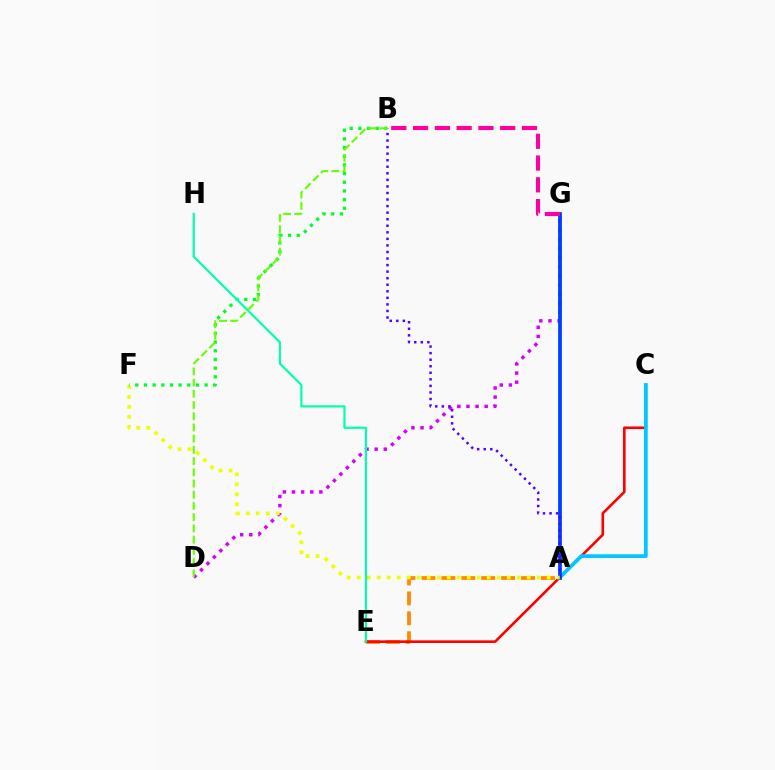{('D', 'G'): [{'color': '#d600ff', 'line_style': 'dotted', 'thickness': 2.48}], ('A', 'E'): [{'color': '#ff8800', 'line_style': 'dashed', 'thickness': 2.71}], ('C', 'E'): [{'color': '#ff0000', 'line_style': 'solid', 'thickness': 1.88}], ('A', 'C'): [{'color': '#00c7ff', 'line_style': 'solid', 'thickness': 2.69}], ('A', 'G'): [{'color': '#003fff', 'line_style': 'solid', 'thickness': 2.72}], ('A', 'B'): [{'color': '#4f00ff', 'line_style': 'dotted', 'thickness': 1.78}], ('A', 'F'): [{'color': '#eeff00', 'line_style': 'dotted', 'thickness': 2.72}], ('B', 'F'): [{'color': '#00ff27', 'line_style': 'dotted', 'thickness': 2.35}], ('E', 'H'): [{'color': '#00ffaf', 'line_style': 'solid', 'thickness': 1.57}], ('B', 'G'): [{'color': '#ff00a0', 'line_style': 'dashed', 'thickness': 2.96}], ('B', 'D'): [{'color': '#66ff00', 'line_style': 'dashed', 'thickness': 1.52}]}